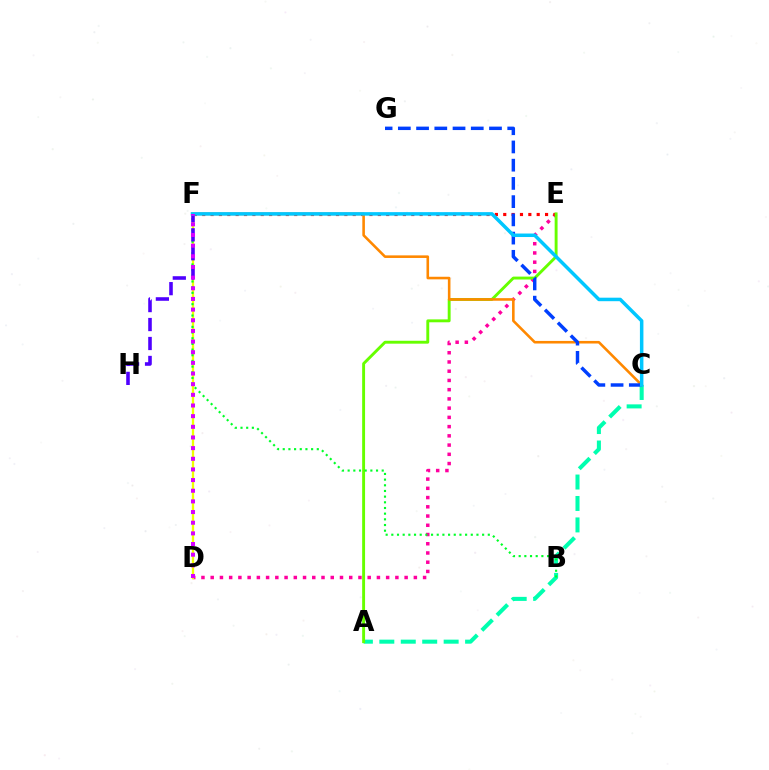{('D', 'E'): [{'color': '#ff00a0', 'line_style': 'dotted', 'thickness': 2.51}], ('A', 'C'): [{'color': '#00ffaf', 'line_style': 'dashed', 'thickness': 2.91}], ('E', 'F'): [{'color': '#ff0000', 'line_style': 'dotted', 'thickness': 2.27}], ('D', 'F'): [{'color': '#eeff00', 'line_style': 'solid', 'thickness': 1.66}, {'color': '#d600ff', 'line_style': 'dotted', 'thickness': 2.9}], ('A', 'E'): [{'color': '#66ff00', 'line_style': 'solid', 'thickness': 2.09}], ('C', 'F'): [{'color': '#ff8800', 'line_style': 'solid', 'thickness': 1.86}, {'color': '#00c7ff', 'line_style': 'solid', 'thickness': 2.52}], ('B', 'F'): [{'color': '#00ff27', 'line_style': 'dotted', 'thickness': 1.54}], ('F', 'H'): [{'color': '#4f00ff', 'line_style': 'dashed', 'thickness': 2.58}], ('C', 'G'): [{'color': '#003fff', 'line_style': 'dashed', 'thickness': 2.48}]}